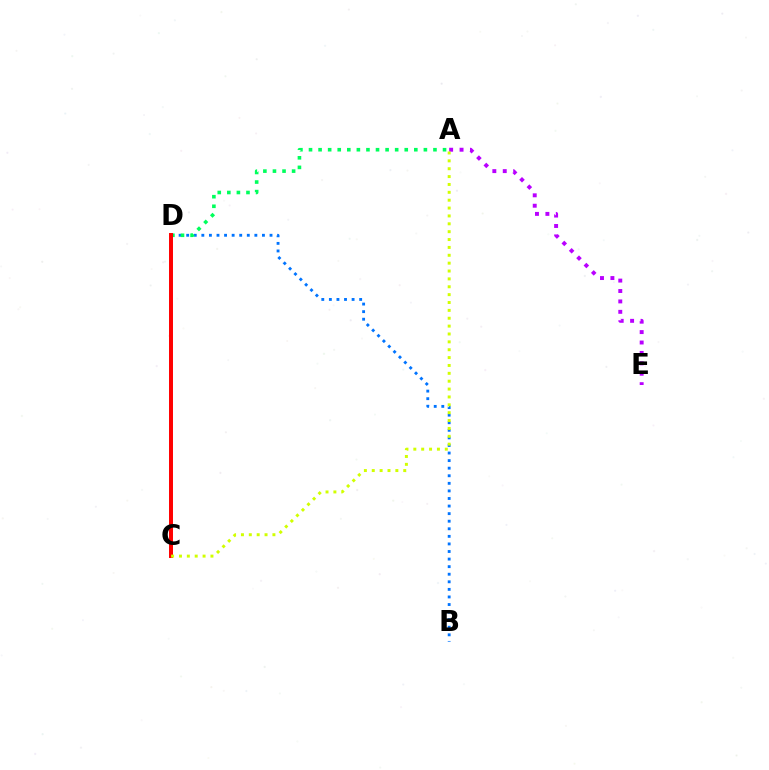{('B', 'D'): [{'color': '#0074ff', 'line_style': 'dotted', 'thickness': 2.06}], ('A', 'E'): [{'color': '#b900ff', 'line_style': 'dotted', 'thickness': 2.83}], ('A', 'D'): [{'color': '#00ff5c', 'line_style': 'dotted', 'thickness': 2.6}], ('C', 'D'): [{'color': '#ff0000', 'line_style': 'solid', 'thickness': 2.86}], ('A', 'C'): [{'color': '#d1ff00', 'line_style': 'dotted', 'thickness': 2.14}]}